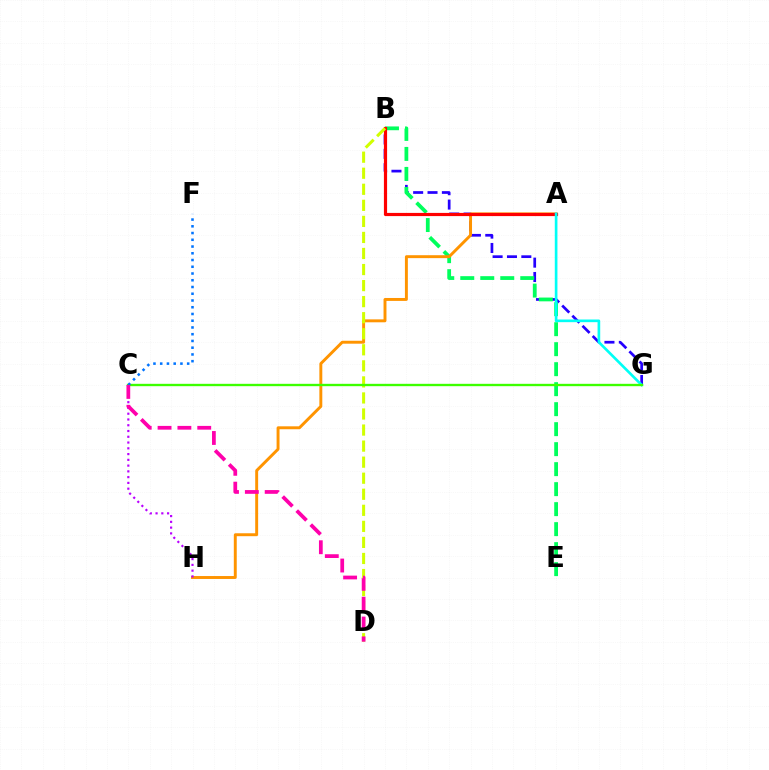{('B', 'G'): [{'color': '#2500ff', 'line_style': 'dashed', 'thickness': 1.95}], ('B', 'E'): [{'color': '#00ff5c', 'line_style': 'dashed', 'thickness': 2.72}], ('A', 'H'): [{'color': '#ff9400', 'line_style': 'solid', 'thickness': 2.11}], ('A', 'B'): [{'color': '#ff0000', 'line_style': 'solid', 'thickness': 2.29}], ('C', 'H'): [{'color': '#b900ff', 'line_style': 'dotted', 'thickness': 1.57}], ('B', 'D'): [{'color': '#d1ff00', 'line_style': 'dashed', 'thickness': 2.18}], ('A', 'G'): [{'color': '#00fff6', 'line_style': 'solid', 'thickness': 1.92}], ('C', 'G'): [{'color': '#3dff00', 'line_style': 'solid', 'thickness': 1.7}], ('C', 'F'): [{'color': '#0074ff', 'line_style': 'dotted', 'thickness': 1.83}], ('C', 'D'): [{'color': '#ff00ac', 'line_style': 'dashed', 'thickness': 2.7}]}